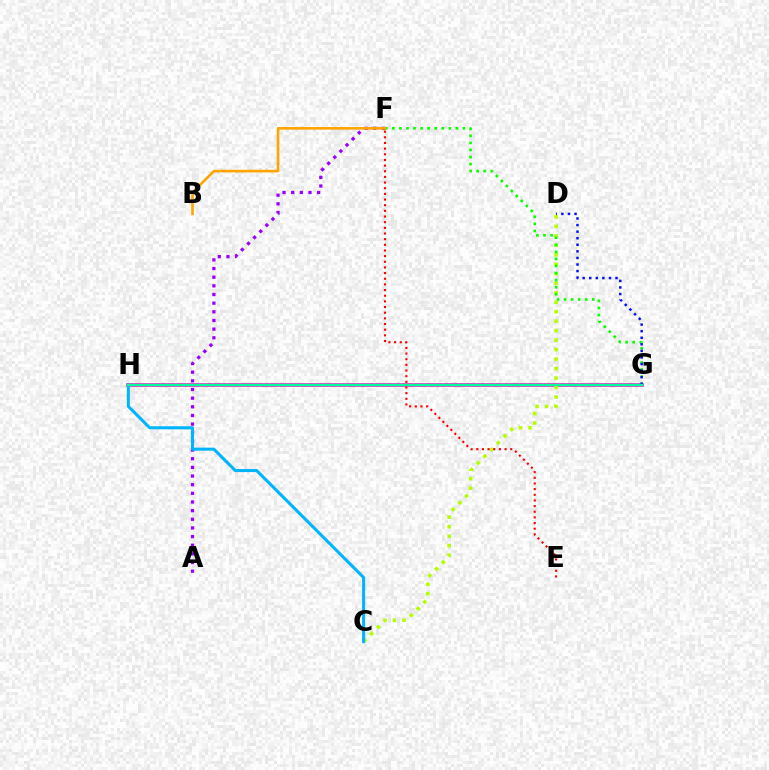{('G', 'H'): [{'color': '#ff00bd', 'line_style': 'solid', 'thickness': 2.54}, {'color': '#00ff9d', 'line_style': 'solid', 'thickness': 1.74}], ('C', 'D'): [{'color': '#b3ff00', 'line_style': 'dotted', 'thickness': 2.58}], ('F', 'G'): [{'color': '#08ff00', 'line_style': 'dotted', 'thickness': 1.92}], ('D', 'G'): [{'color': '#0010ff', 'line_style': 'dotted', 'thickness': 1.79}], ('A', 'F'): [{'color': '#9b00ff', 'line_style': 'dotted', 'thickness': 2.35}], ('B', 'F'): [{'color': '#ffa500', 'line_style': 'solid', 'thickness': 1.88}], ('C', 'H'): [{'color': '#00b5ff', 'line_style': 'solid', 'thickness': 2.2}], ('E', 'F'): [{'color': '#ff0000', 'line_style': 'dotted', 'thickness': 1.54}]}